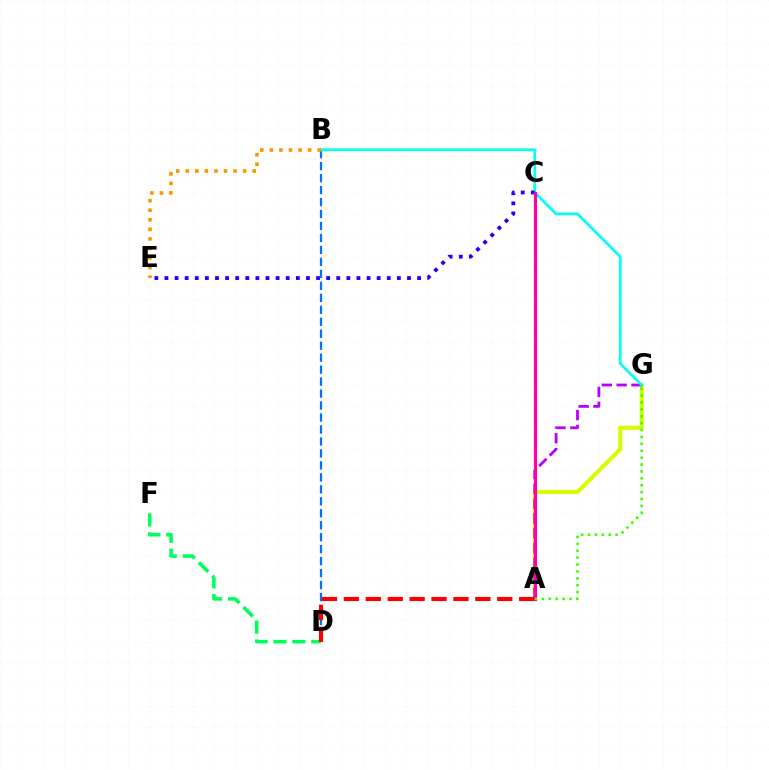{('A', 'G'): [{'color': '#d1ff00', 'line_style': 'solid', 'thickness': 2.93}, {'color': '#b900ff', 'line_style': 'dashed', 'thickness': 2.02}, {'color': '#3dff00', 'line_style': 'dotted', 'thickness': 1.87}], ('B', 'D'): [{'color': '#0074ff', 'line_style': 'dashed', 'thickness': 1.63}], ('B', 'G'): [{'color': '#00fff6', 'line_style': 'solid', 'thickness': 1.94}], ('C', 'E'): [{'color': '#2500ff', 'line_style': 'dotted', 'thickness': 2.75}], ('A', 'C'): [{'color': '#ff00ac', 'line_style': 'solid', 'thickness': 2.29}], ('D', 'F'): [{'color': '#00ff5c', 'line_style': 'dashed', 'thickness': 2.57}], ('A', 'D'): [{'color': '#ff0000', 'line_style': 'dashed', 'thickness': 2.98}], ('B', 'E'): [{'color': '#ff9400', 'line_style': 'dotted', 'thickness': 2.6}]}